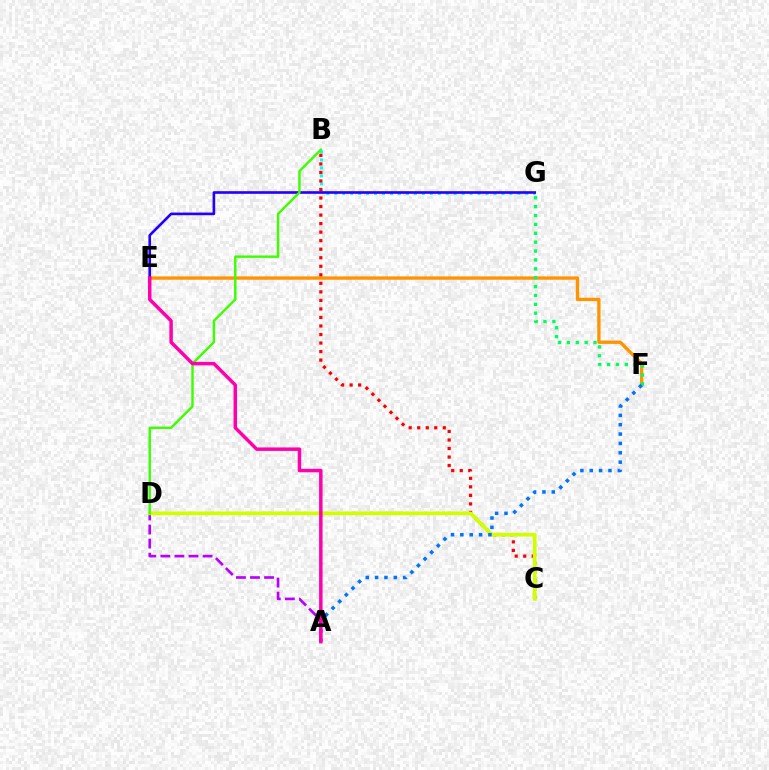{('B', 'G'): [{'color': '#00fff6', 'line_style': 'dotted', 'thickness': 2.16}], ('A', 'D'): [{'color': '#b900ff', 'line_style': 'dashed', 'thickness': 1.91}], ('E', 'F'): [{'color': '#ff9400', 'line_style': 'solid', 'thickness': 2.4}], ('B', 'C'): [{'color': '#ff0000', 'line_style': 'dotted', 'thickness': 2.32}], ('C', 'D'): [{'color': '#d1ff00', 'line_style': 'solid', 'thickness': 2.68}], ('E', 'G'): [{'color': '#2500ff', 'line_style': 'solid', 'thickness': 1.9}], ('F', 'G'): [{'color': '#00ff5c', 'line_style': 'dotted', 'thickness': 2.41}], ('B', 'D'): [{'color': '#3dff00', 'line_style': 'solid', 'thickness': 1.75}], ('A', 'F'): [{'color': '#0074ff', 'line_style': 'dotted', 'thickness': 2.54}], ('A', 'E'): [{'color': '#ff00ac', 'line_style': 'solid', 'thickness': 2.5}]}